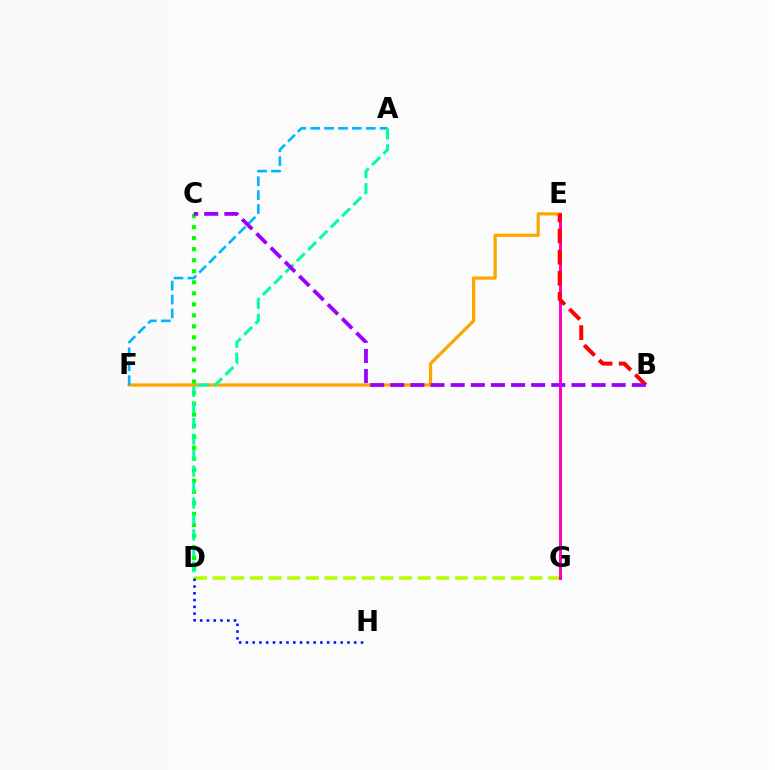{('E', 'F'): [{'color': '#ffa500', 'line_style': 'solid', 'thickness': 2.34}], ('D', 'G'): [{'color': '#b3ff00', 'line_style': 'dashed', 'thickness': 2.53}], ('C', 'D'): [{'color': '#08ff00', 'line_style': 'dotted', 'thickness': 3.0}], ('A', 'F'): [{'color': '#00b5ff', 'line_style': 'dashed', 'thickness': 1.89}], ('E', 'G'): [{'color': '#ff00bd', 'line_style': 'solid', 'thickness': 2.13}], ('B', 'E'): [{'color': '#ff0000', 'line_style': 'dashed', 'thickness': 2.87}], ('A', 'D'): [{'color': '#00ff9d', 'line_style': 'dashed', 'thickness': 2.17}], ('B', 'C'): [{'color': '#9b00ff', 'line_style': 'dashed', 'thickness': 2.73}], ('D', 'H'): [{'color': '#0010ff', 'line_style': 'dotted', 'thickness': 1.84}]}